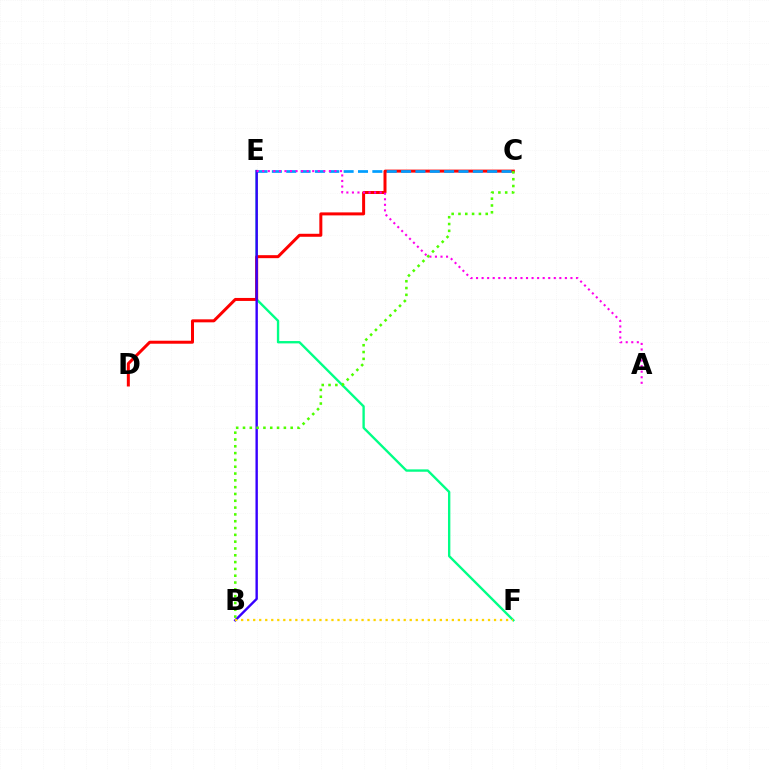{('E', 'F'): [{'color': '#00ff86', 'line_style': 'solid', 'thickness': 1.7}], ('C', 'D'): [{'color': '#ff0000', 'line_style': 'solid', 'thickness': 2.16}], ('C', 'E'): [{'color': '#009eff', 'line_style': 'dashed', 'thickness': 1.95}], ('B', 'E'): [{'color': '#3700ff', 'line_style': 'solid', 'thickness': 1.72}], ('A', 'E'): [{'color': '#ff00ed', 'line_style': 'dotted', 'thickness': 1.51}], ('B', 'F'): [{'color': '#ffd500', 'line_style': 'dotted', 'thickness': 1.64}], ('B', 'C'): [{'color': '#4fff00', 'line_style': 'dotted', 'thickness': 1.85}]}